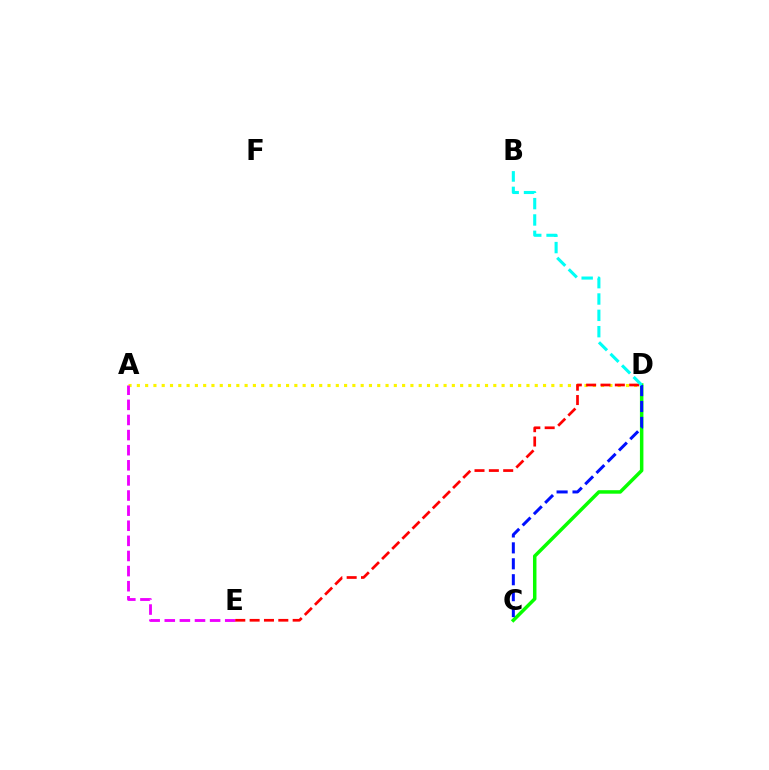{('A', 'D'): [{'color': '#fcf500', 'line_style': 'dotted', 'thickness': 2.25}], ('A', 'E'): [{'color': '#ee00ff', 'line_style': 'dashed', 'thickness': 2.05}], ('C', 'D'): [{'color': '#08ff00', 'line_style': 'solid', 'thickness': 2.51}, {'color': '#0010ff', 'line_style': 'dashed', 'thickness': 2.16}], ('D', 'E'): [{'color': '#ff0000', 'line_style': 'dashed', 'thickness': 1.95}], ('B', 'D'): [{'color': '#00fff6', 'line_style': 'dashed', 'thickness': 2.22}]}